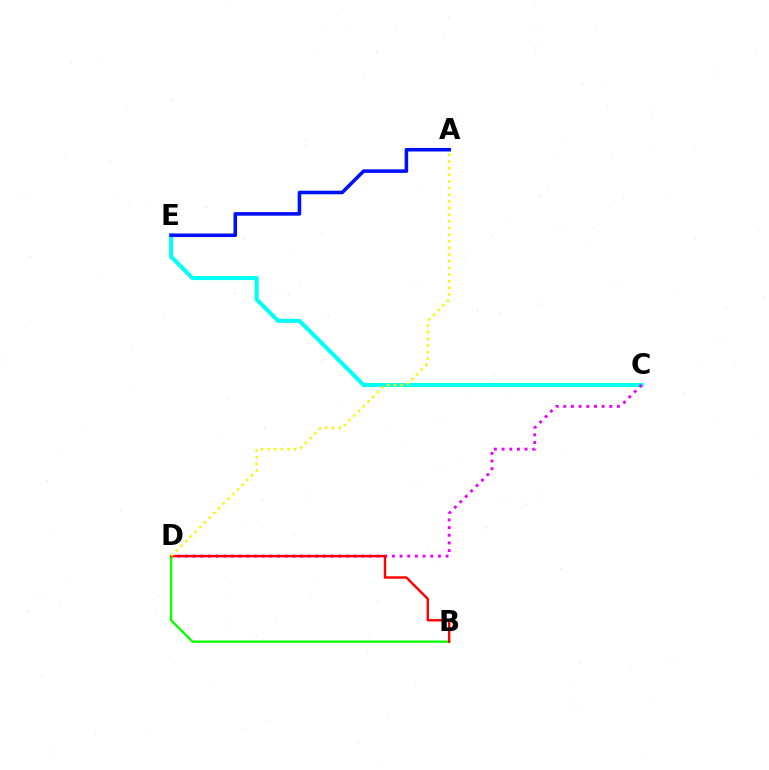{('C', 'E'): [{'color': '#00fff6', 'line_style': 'solid', 'thickness': 2.91}], ('C', 'D'): [{'color': '#ee00ff', 'line_style': 'dotted', 'thickness': 2.08}], ('B', 'D'): [{'color': '#08ff00', 'line_style': 'solid', 'thickness': 1.69}, {'color': '#ff0000', 'line_style': 'solid', 'thickness': 1.74}], ('A', 'E'): [{'color': '#0010ff', 'line_style': 'solid', 'thickness': 2.57}], ('A', 'D'): [{'color': '#fcf500', 'line_style': 'dotted', 'thickness': 1.81}]}